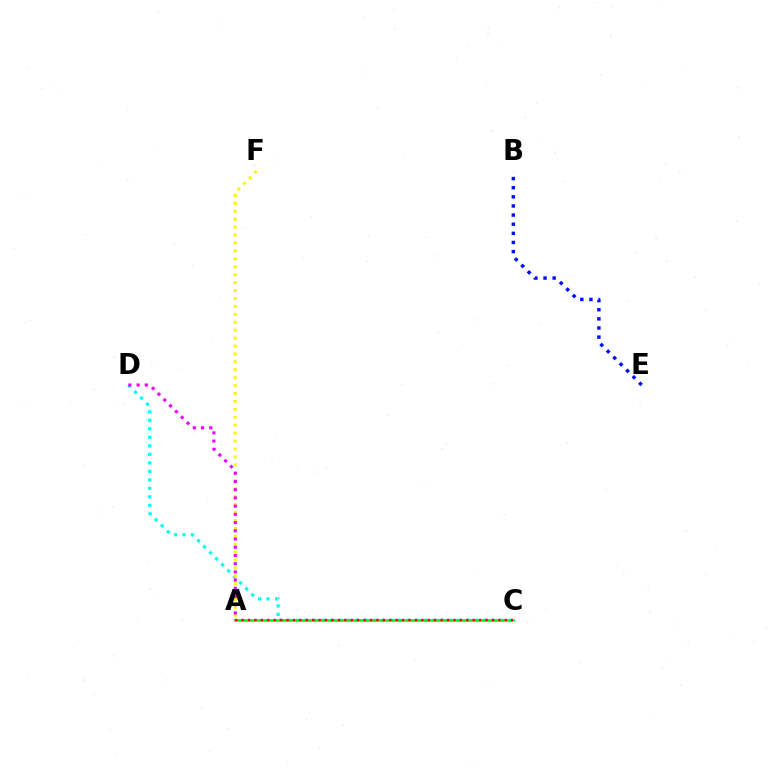{('C', 'D'): [{'color': '#00fff6', 'line_style': 'dotted', 'thickness': 2.31}], ('B', 'E'): [{'color': '#0010ff', 'line_style': 'dotted', 'thickness': 2.48}], ('A', 'C'): [{'color': '#08ff00', 'line_style': 'solid', 'thickness': 1.86}, {'color': '#ff0000', 'line_style': 'dotted', 'thickness': 1.74}], ('A', 'F'): [{'color': '#fcf500', 'line_style': 'dotted', 'thickness': 2.15}], ('A', 'D'): [{'color': '#ee00ff', 'line_style': 'dotted', 'thickness': 2.23}]}